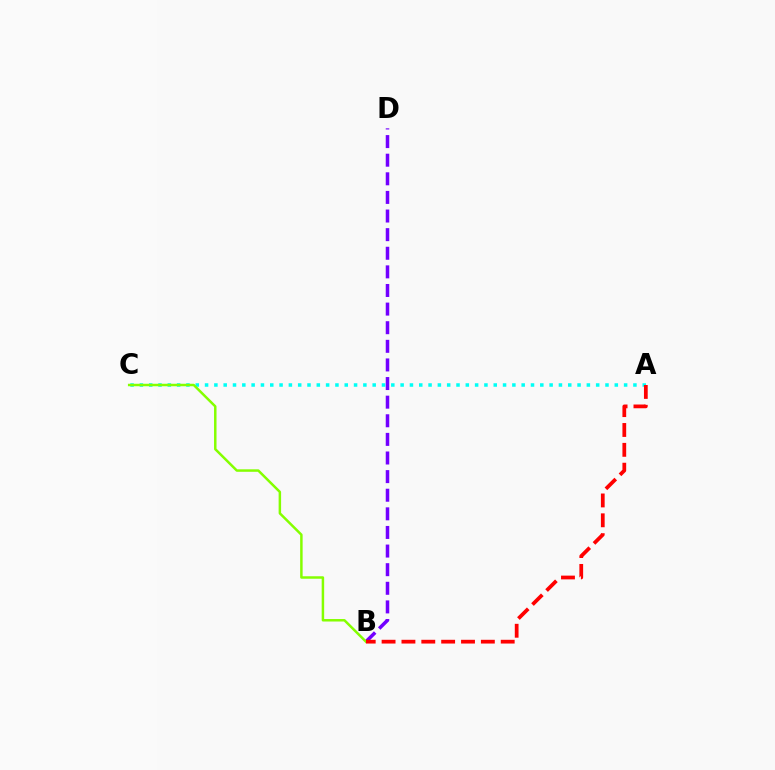{('A', 'C'): [{'color': '#00fff6', 'line_style': 'dotted', 'thickness': 2.53}], ('B', 'D'): [{'color': '#7200ff', 'line_style': 'dashed', 'thickness': 2.53}], ('B', 'C'): [{'color': '#84ff00', 'line_style': 'solid', 'thickness': 1.79}], ('A', 'B'): [{'color': '#ff0000', 'line_style': 'dashed', 'thickness': 2.7}]}